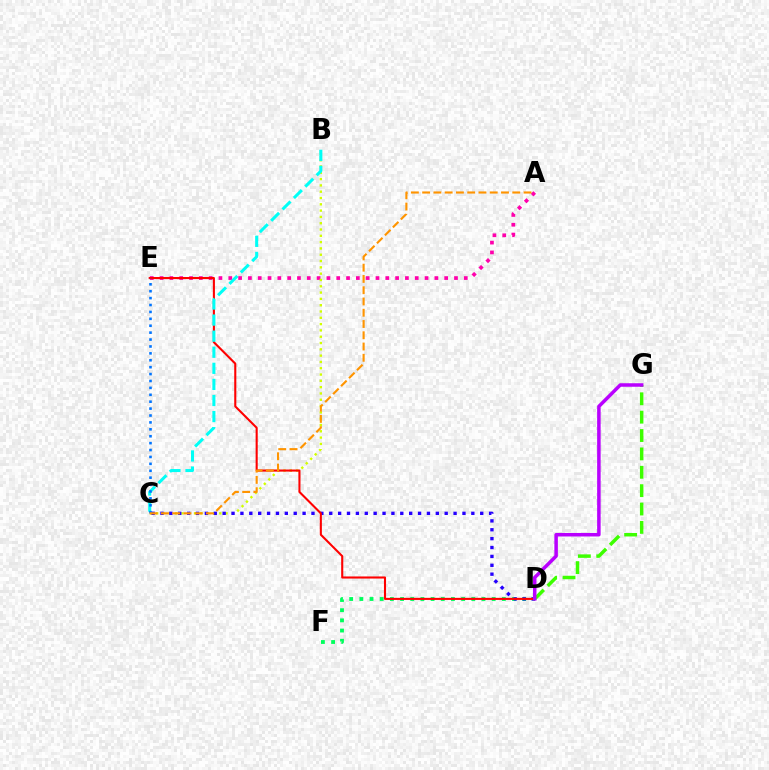{('A', 'E'): [{'color': '#ff00ac', 'line_style': 'dotted', 'thickness': 2.67}], ('B', 'C'): [{'color': '#d1ff00', 'line_style': 'dotted', 'thickness': 1.71}, {'color': '#00fff6', 'line_style': 'dashed', 'thickness': 2.18}], ('D', 'F'): [{'color': '#00ff5c', 'line_style': 'dotted', 'thickness': 2.77}], ('C', 'D'): [{'color': '#2500ff', 'line_style': 'dotted', 'thickness': 2.41}], ('D', 'E'): [{'color': '#ff0000', 'line_style': 'solid', 'thickness': 1.51}], ('D', 'G'): [{'color': '#3dff00', 'line_style': 'dashed', 'thickness': 2.5}, {'color': '#b900ff', 'line_style': 'solid', 'thickness': 2.52}], ('C', 'E'): [{'color': '#0074ff', 'line_style': 'dotted', 'thickness': 1.88}], ('A', 'C'): [{'color': '#ff9400', 'line_style': 'dashed', 'thickness': 1.53}]}